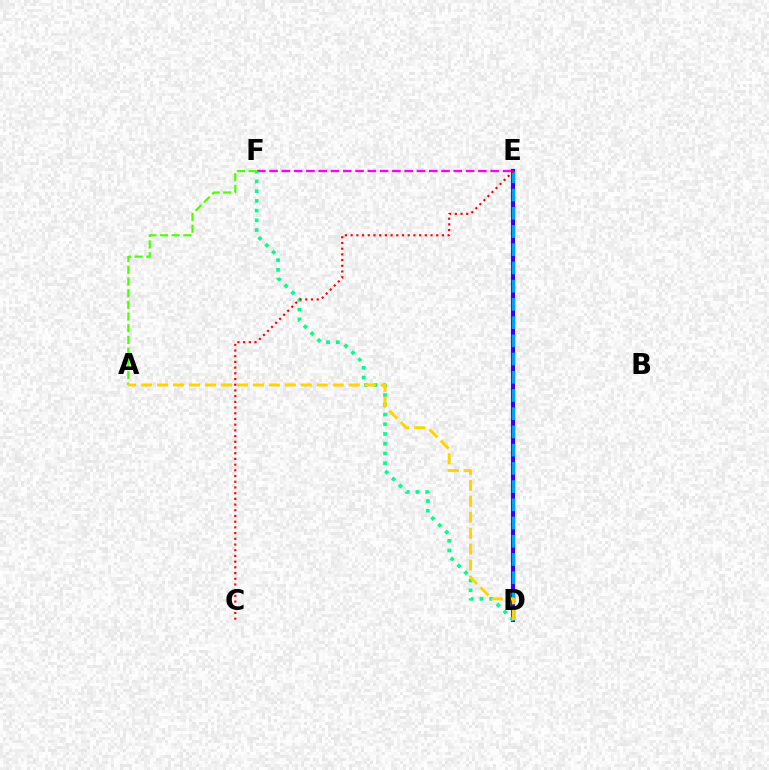{('E', 'F'): [{'color': '#ff00ed', 'line_style': 'dashed', 'thickness': 1.67}], ('D', 'E'): [{'color': '#3700ff', 'line_style': 'solid', 'thickness': 2.96}, {'color': '#009eff', 'line_style': 'dashed', 'thickness': 2.48}], ('D', 'F'): [{'color': '#00ff86', 'line_style': 'dotted', 'thickness': 2.64}], ('C', 'E'): [{'color': '#ff0000', 'line_style': 'dotted', 'thickness': 1.55}], ('A', 'F'): [{'color': '#4fff00', 'line_style': 'dashed', 'thickness': 1.59}], ('A', 'D'): [{'color': '#ffd500', 'line_style': 'dashed', 'thickness': 2.17}]}